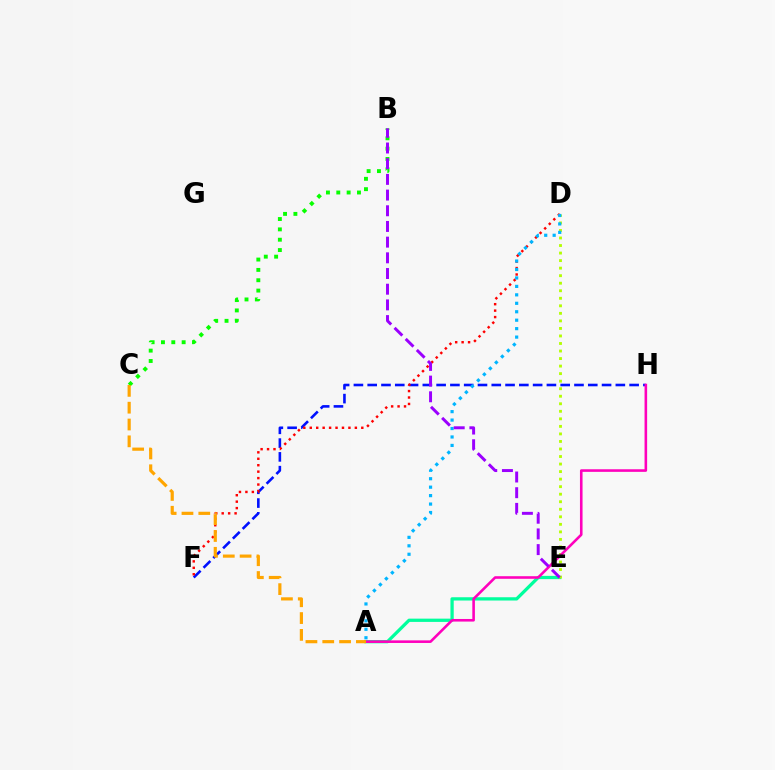{('B', 'C'): [{'color': '#08ff00', 'line_style': 'dotted', 'thickness': 2.81}], ('F', 'H'): [{'color': '#0010ff', 'line_style': 'dashed', 'thickness': 1.87}], ('D', 'F'): [{'color': '#ff0000', 'line_style': 'dotted', 'thickness': 1.75}], ('A', 'E'): [{'color': '#00ff9d', 'line_style': 'solid', 'thickness': 2.35}], ('D', 'E'): [{'color': '#b3ff00', 'line_style': 'dotted', 'thickness': 2.05}], ('A', 'D'): [{'color': '#00b5ff', 'line_style': 'dotted', 'thickness': 2.3}], ('A', 'H'): [{'color': '#ff00bd', 'line_style': 'solid', 'thickness': 1.87}], ('B', 'E'): [{'color': '#9b00ff', 'line_style': 'dashed', 'thickness': 2.13}], ('A', 'C'): [{'color': '#ffa500', 'line_style': 'dashed', 'thickness': 2.28}]}